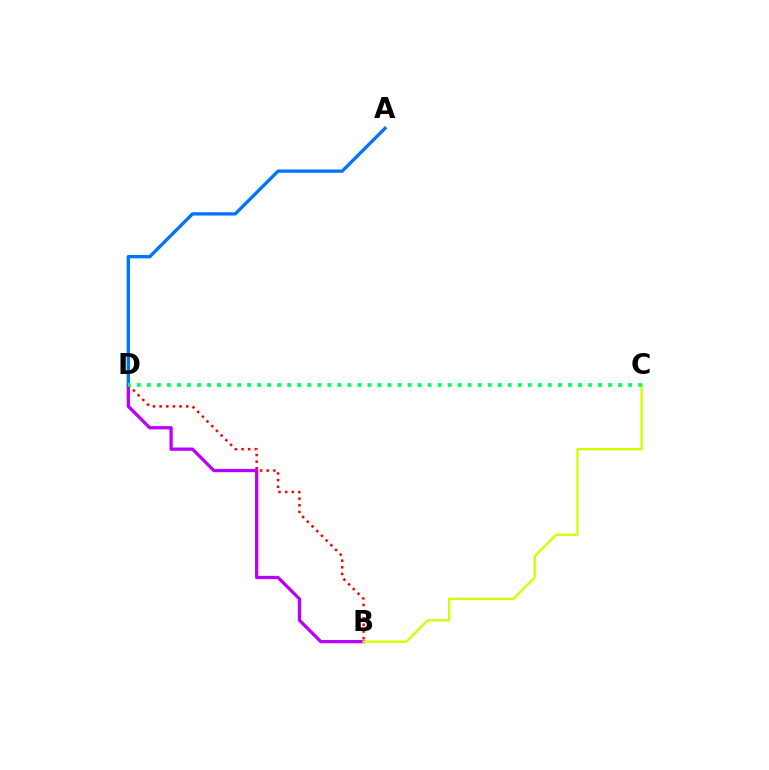{('B', 'D'): [{'color': '#b900ff', 'line_style': 'solid', 'thickness': 2.35}, {'color': '#ff0000', 'line_style': 'dotted', 'thickness': 1.81}], ('A', 'D'): [{'color': '#0074ff', 'line_style': 'solid', 'thickness': 2.39}], ('B', 'C'): [{'color': '#d1ff00', 'line_style': 'solid', 'thickness': 1.69}], ('C', 'D'): [{'color': '#00ff5c', 'line_style': 'dotted', 'thickness': 2.72}]}